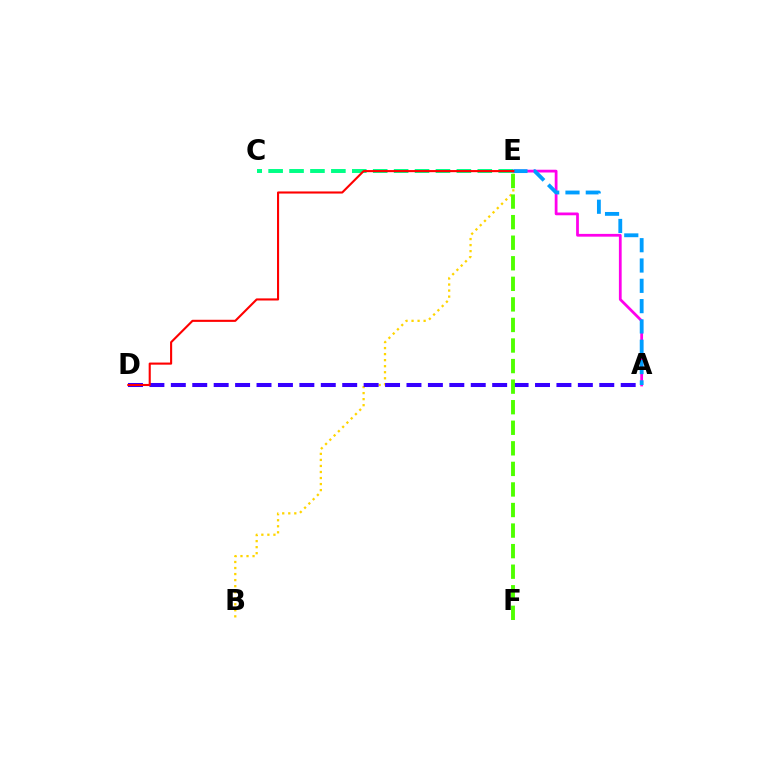{('B', 'E'): [{'color': '#ffd500', 'line_style': 'dotted', 'thickness': 1.64}], ('C', 'E'): [{'color': '#00ff86', 'line_style': 'dashed', 'thickness': 2.84}], ('A', 'D'): [{'color': '#3700ff', 'line_style': 'dashed', 'thickness': 2.91}], ('A', 'E'): [{'color': '#ff00ed', 'line_style': 'solid', 'thickness': 1.99}, {'color': '#009eff', 'line_style': 'dashed', 'thickness': 2.76}], ('D', 'E'): [{'color': '#ff0000', 'line_style': 'solid', 'thickness': 1.52}], ('E', 'F'): [{'color': '#4fff00', 'line_style': 'dashed', 'thickness': 2.79}]}